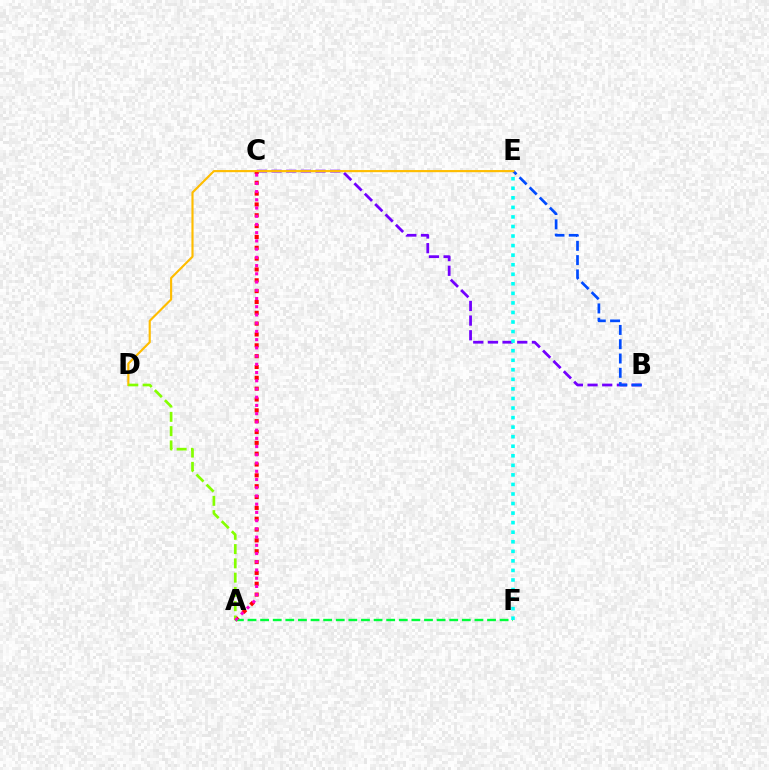{('B', 'C'): [{'color': '#7200ff', 'line_style': 'dashed', 'thickness': 1.99}], ('B', 'E'): [{'color': '#004bff', 'line_style': 'dashed', 'thickness': 1.94}], ('A', 'C'): [{'color': '#ff0000', 'line_style': 'dotted', 'thickness': 2.94}, {'color': '#ff00cf', 'line_style': 'dotted', 'thickness': 2.24}], ('A', 'F'): [{'color': '#00ff39', 'line_style': 'dashed', 'thickness': 1.71}], ('D', 'E'): [{'color': '#ffbd00', 'line_style': 'solid', 'thickness': 1.55}], ('A', 'D'): [{'color': '#84ff00', 'line_style': 'dashed', 'thickness': 1.94}], ('E', 'F'): [{'color': '#00fff6', 'line_style': 'dotted', 'thickness': 2.6}]}